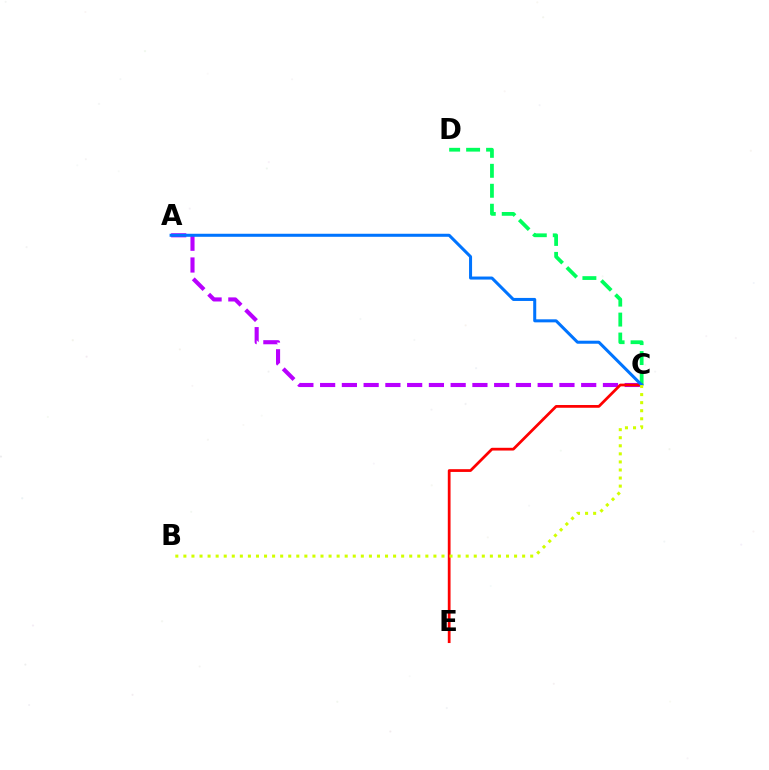{('A', 'C'): [{'color': '#b900ff', 'line_style': 'dashed', 'thickness': 2.96}, {'color': '#0074ff', 'line_style': 'solid', 'thickness': 2.18}], ('C', 'D'): [{'color': '#00ff5c', 'line_style': 'dashed', 'thickness': 2.71}], ('C', 'E'): [{'color': '#ff0000', 'line_style': 'solid', 'thickness': 1.98}], ('B', 'C'): [{'color': '#d1ff00', 'line_style': 'dotted', 'thickness': 2.19}]}